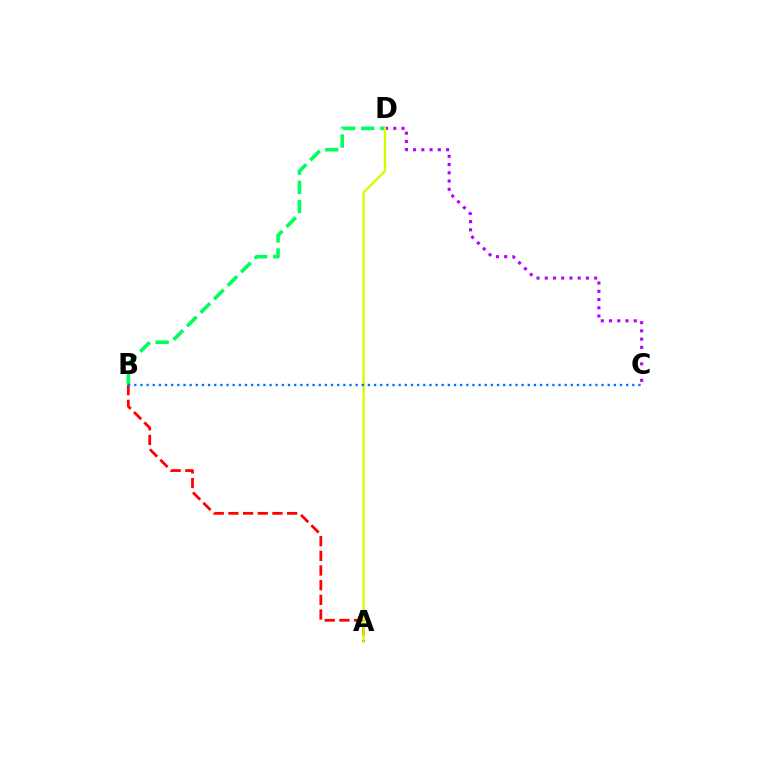{('A', 'B'): [{'color': '#ff0000', 'line_style': 'dashed', 'thickness': 1.99}], ('C', 'D'): [{'color': '#b900ff', 'line_style': 'dotted', 'thickness': 2.24}], ('B', 'D'): [{'color': '#00ff5c', 'line_style': 'dashed', 'thickness': 2.6}], ('A', 'D'): [{'color': '#d1ff00', 'line_style': 'solid', 'thickness': 1.69}], ('B', 'C'): [{'color': '#0074ff', 'line_style': 'dotted', 'thickness': 1.67}]}